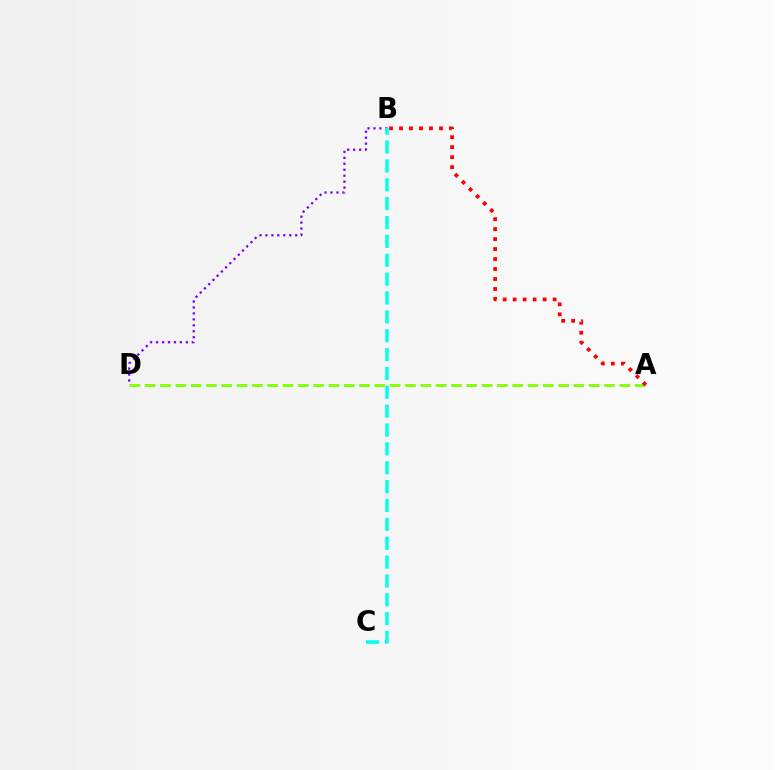{('B', 'D'): [{'color': '#7200ff', 'line_style': 'dotted', 'thickness': 1.62}], ('A', 'D'): [{'color': '#84ff00', 'line_style': 'dashed', 'thickness': 2.08}], ('A', 'B'): [{'color': '#ff0000', 'line_style': 'dotted', 'thickness': 2.71}], ('B', 'C'): [{'color': '#00fff6', 'line_style': 'dashed', 'thickness': 2.56}]}